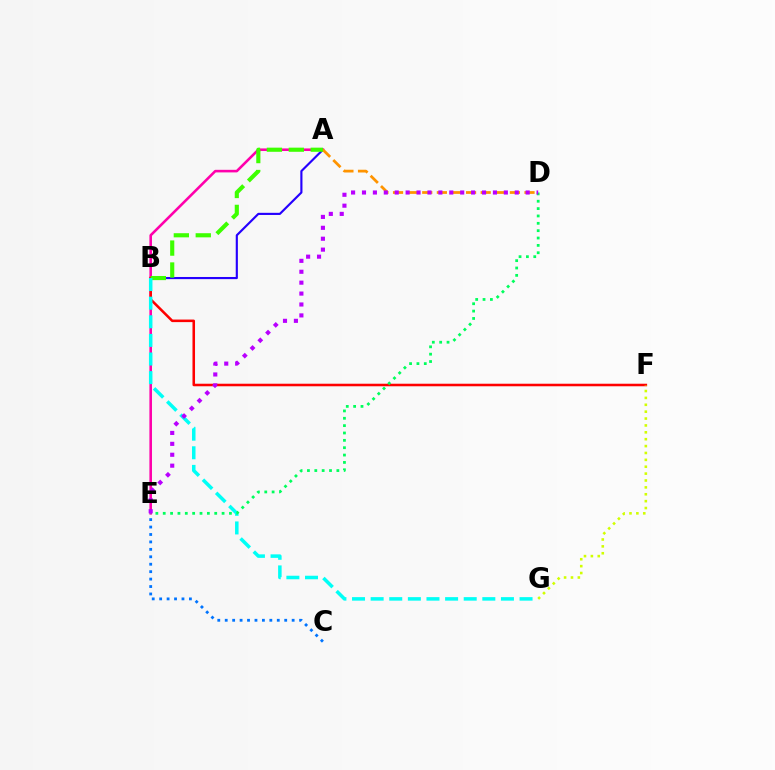{('A', 'B'): [{'color': '#2500ff', 'line_style': 'solid', 'thickness': 1.54}, {'color': '#3dff00', 'line_style': 'dashed', 'thickness': 2.98}], ('A', 'E'): [{'color': '#ff00ac', 'line_style': 'solid', 'thickness': 1.86}], ('A', 'D'): [{'color': '#ff9400', 'line_style': 'dashed', 'thickness': 1.98}], ('B', 'F'): [{'color': '#ff0000', 'line_style': 'solid', 'thickness': 1.83}], ('C', 'E'): [{'color': '#0074ff', 'line_style': 'dotted', 'thickness': 2.02}], ('F', 'G'): [{'color': '#d1ff00', 'line_style': 'dotted', 'thickness': 1.87}], ('B', 'G'): [{'color': '#00fff6', 'line_style': 'dashed', 'thickness': 2.53}], ('D', 'E'): [{'color': '#00ff5c', 'line_style': 'dotted', 'thickness': 2.0}, {'color': '#b900ff', 'line_style': 'dotted', 'thickness': 2.96}]}